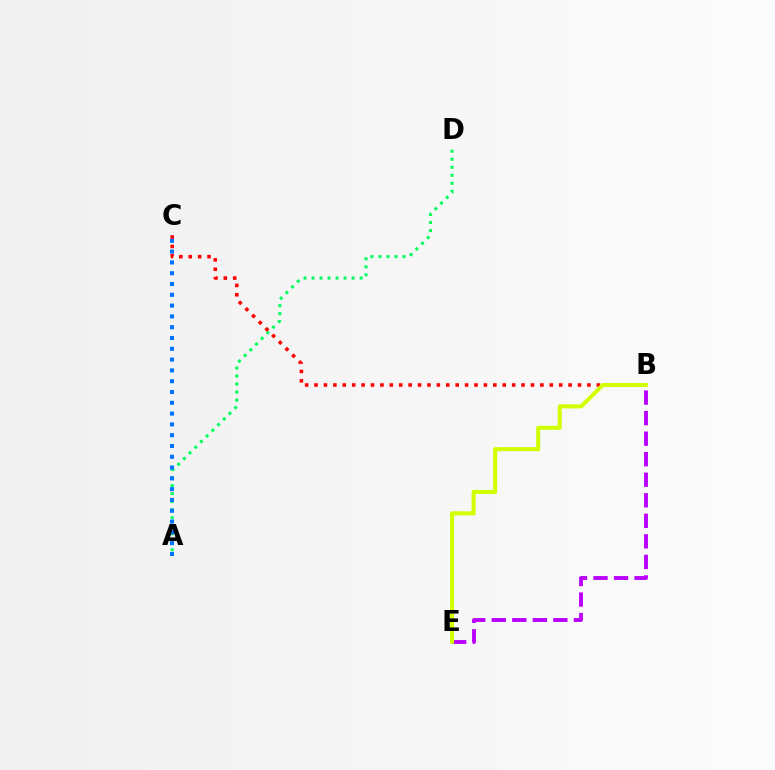{('A', 'D'): [{'color': '#00ff5c', 'line_style': 'dotted', 'thickness': 2.18}], ('A', 'C'): [{'color': '#0074ff', 'line_style': 'dotted', 'thickness': 2.93}], ('B', 'C'): [{'color': '#ff0000', 'line_style': 'dotted', 'thickness': 2.56}], ('B', 'E'): [{'color': '#b900ff', 'line_style': 'dashed', 'thickness': 2.79}, {'color': '#d1ff00', 'line_style': 'solid', 'thickness': 2.9}]}